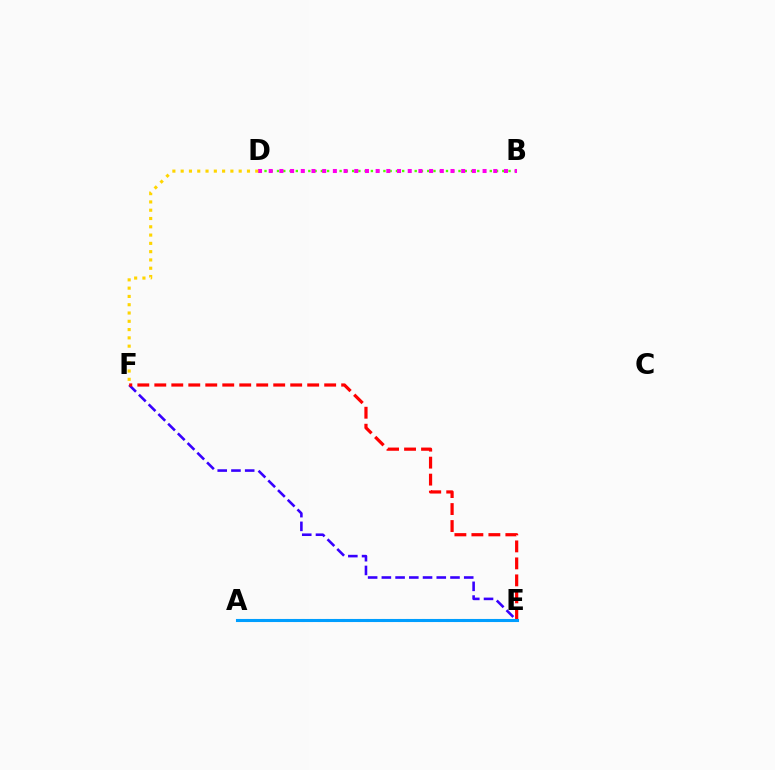{('B', 'D'): [{'color': '#4fff00', 'line_style': 'dotted', 'thickness': 1.7}, {'color': '#ff00ed', 'line_style': 'dotted', 'thickness': 2.91}], ('E', 'F'): [{'color': '#3700ff', 'line_style': 'dashed', 'thickness': 1.86}, {'color': '#ff0000', 'line_style': 'dashed', 'thickness': 2.31}], ('A', 'E'): [{'color': '#00ff86', 'line_style': 'dotted', 'thickness': 2.18}, {'color': '#009eff', 'line_style': 'solid', 'thickness': 2.21}], ('D', 'F'): [{'color': '#ffd500', 'line_style': 'dotted', 'thickness': 2.25}]}